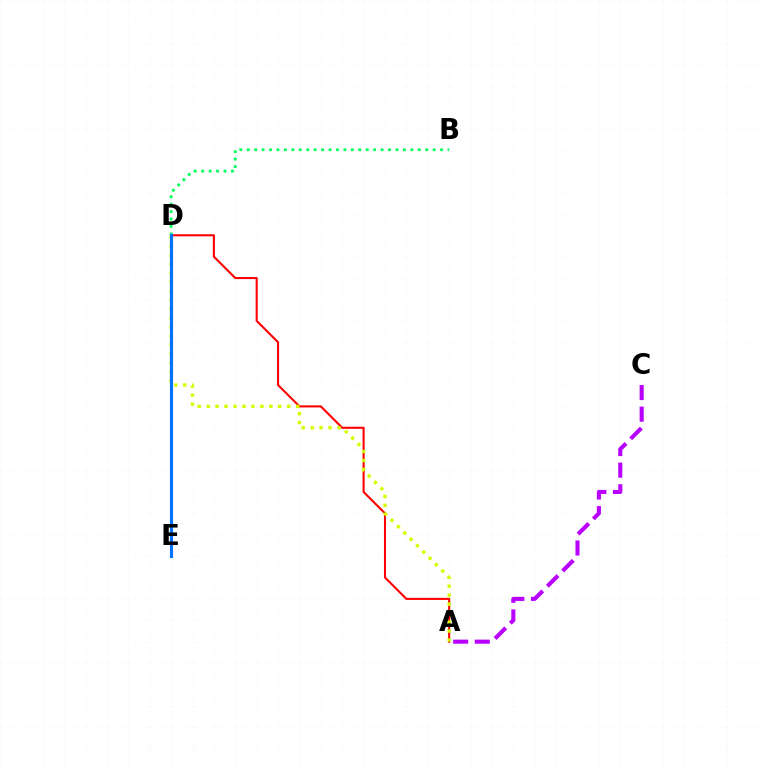{('A', 'C'): [{'color': '#b900ff', 'line_style': 'dashed', 'thickness': 2.94}], ('B', 'D'): [{'color': '#00ff5c', 'line_style': 'dotted', 'thickness': 2.02}], ('A', 'D'): [{'color': '#ff0000', 'line_style': 'solid', 'thickness': 1.5}, {'color': '#d1ff00', 'line_style': 'dotted', 'thickness': 2.43}], ('D', 'E'): [{'color': '#0074ff', 'line_style': 'solid', 'thickness': 2.24}]}